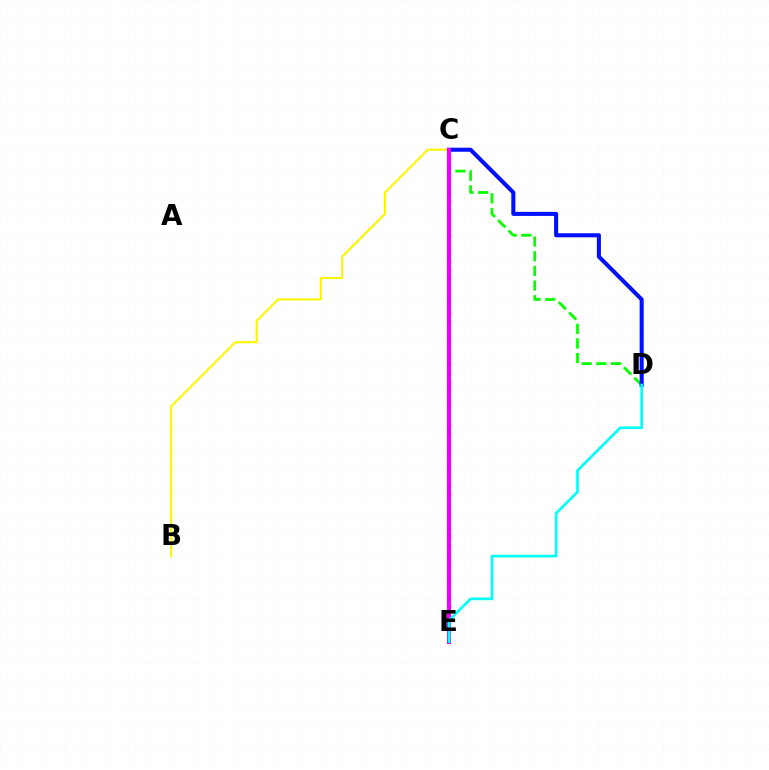{('C', 'E'): [{'color': '#ff0000', 'line_style': 'dotted', 'thickness': 2.34}, {'color': '#ee00ff', 'line_style': 'solid', 'thickness': 2.92}], ('C', 'D'): [{'color': '#08ff00', 'line_style': 'dashed', 'thickness': 1.99}, {'color': '#0010ff', 'line_style': 'solid', 'thickness': 2.92}], ('B', 'C'): [{'color': '#fcf500', 'line_style': 'solid', 'thickness': 1.51}], ('D', 'E'): [{'color': '#00fff6', 'line_style': 'solid', 'thickness': 1.92}]}